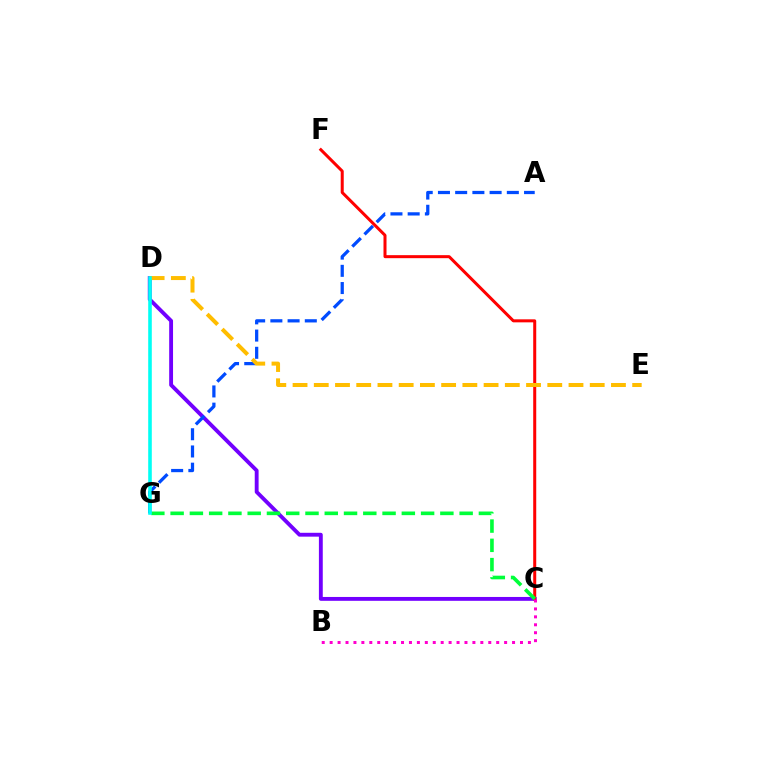{('C', 'D'): [{'color': '#7200ff', 'line_style': 'solid', 'thickness': 2.78}], ('C', 'F'): [{'color': '#ff0000', 'line_style': 'solid', 'thickness': 2.17}], ('C', 'G'): [{'color': '#00ff39', 'line_style': 'dashed', 'thickness': 2.62}], ('A', 'G'): [{'color': '#004bff', 'line_style': 'dashed', 'thickness': 2.34}], ('B', 'C'): [{'color': '#ff00cf', 'line_style': 'dotted', 'thickness': 2.15}], ('D', 'G'): [{'color': '#84ff00', 'line_style': 'dashed', 'thickness': 1.52}, {'color': '#00fff6', 'line_style': 'solid', 'thickness': 2.57}], ('D', 'E'): [{'color': '#ffbd00', 'line_style': 'dashed', 'thickness': 2.88}]}